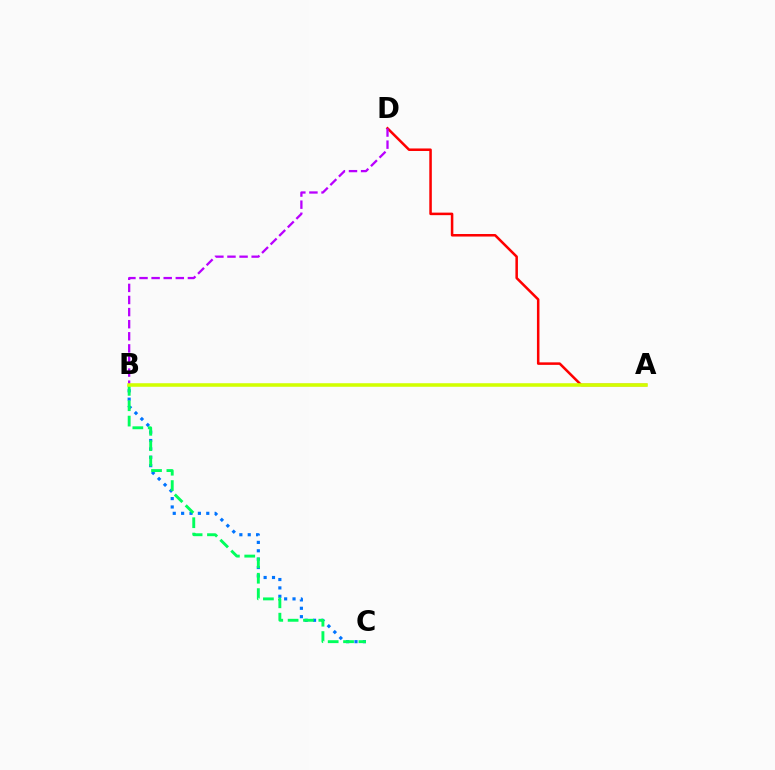{('A', 'D'): [{'color': '#ff0000', 'line_style': 'solid', 'thickness': 1.82}], ('B', 'C'): [{'color': '#0074ff', 'line_style': 'dotted', 'thickness': 2.28}, {'color': '#00ff5c', 'line_style': 'dashed', 'thickness': 2.09}], ('B', 'D'): [{'color': '#b900ff', 'line_style': 'dashed', 'thickness': 1.64}], ('A', 'B'): [{'color': '#d1ff00', 'line_style': 'solid', 'thickness': 2.55}]}